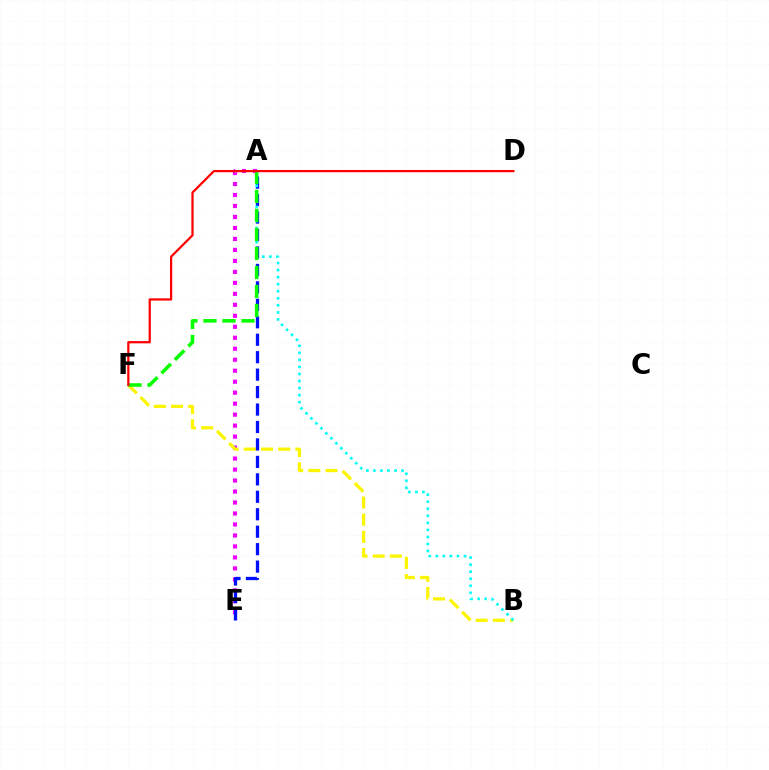{('A', 'E'): [{'color': '#ee00ff', 'line_style': 'dotted', 'thickness': 2.98}, {'color': '#0010ff', 'line_style': 'dashed', 'thickness': 2.37}], ('B', 'F'): [{'color': '#fcf500', 'line_style': 'dashed', 'thickness': 2.33}], ('A', 'B'): [{'color': '#00fff6', 'line_style': 'dotted', 'thickness': 1.91}], ('A', 'F'): [{'color': '#08ff00', 'line_style': 'dashed', 'thickness': 2.58}], ('D', 'F'): [{'color': '#ff0000', 'line_style': 'solid', 'thickness': 1.61}]}